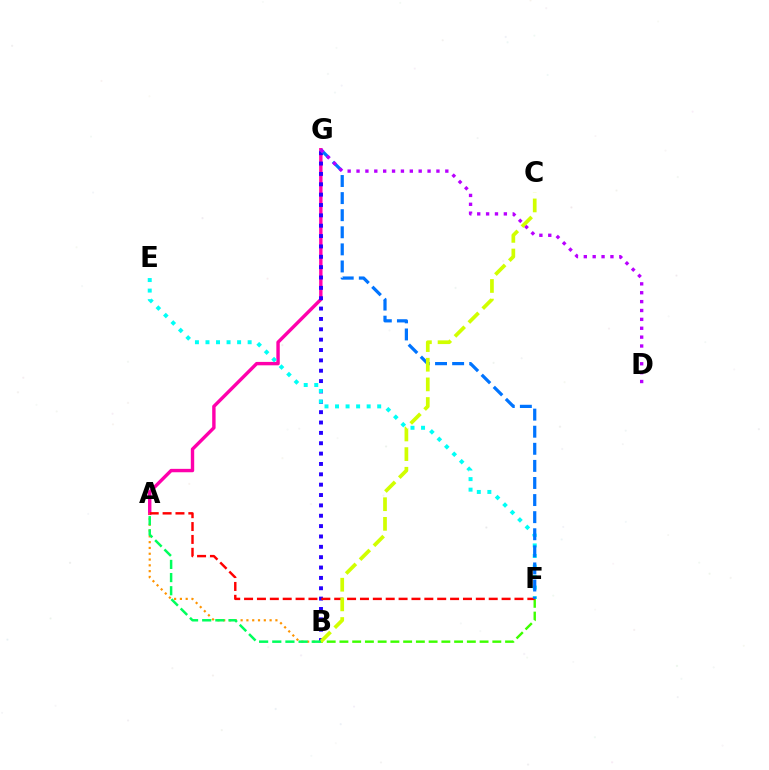{('A', 'G'): [{'color': '#ff00ac', 'line_style': 'solid', 'thickness': 2.45}], ('A', 'B'): [{'color': '#ff9400', 'line_style': 'dotted', 'thickness': 1.58}, {'color': '#00ff5c', 'line_style': 'dashed', 'thickness': 1.79}], ('B', 'G'): [{'color': '#2500ff', 'line_style': 'dotted', 'thickness': 2.81}], ('E', 'F'): [{'color': '#00fff6', 'line_style': 'dotted', 'thickness': 2.86}], ('B', 'F'): [{'color': '#3dff00', 'line_style': 'dashed', 'thickness': 1.73}], ('A', 'F'): [{'color': '#ff0000', 'line_style': 'dashed', 'thickness': 1.75}], ('F', 'G'): [{'color': '#0074ff', 'line_style': 'dashed', 'thickness': 2.32}], ('B', 'C'): [{'color': '#d1ff00', 'line_style': 'dashed', 'thickness': 2.67}], ('D', 'G'): [{'color': '#b900ff', 'line_style': 'dotted', 'thickness': 2.41}]}